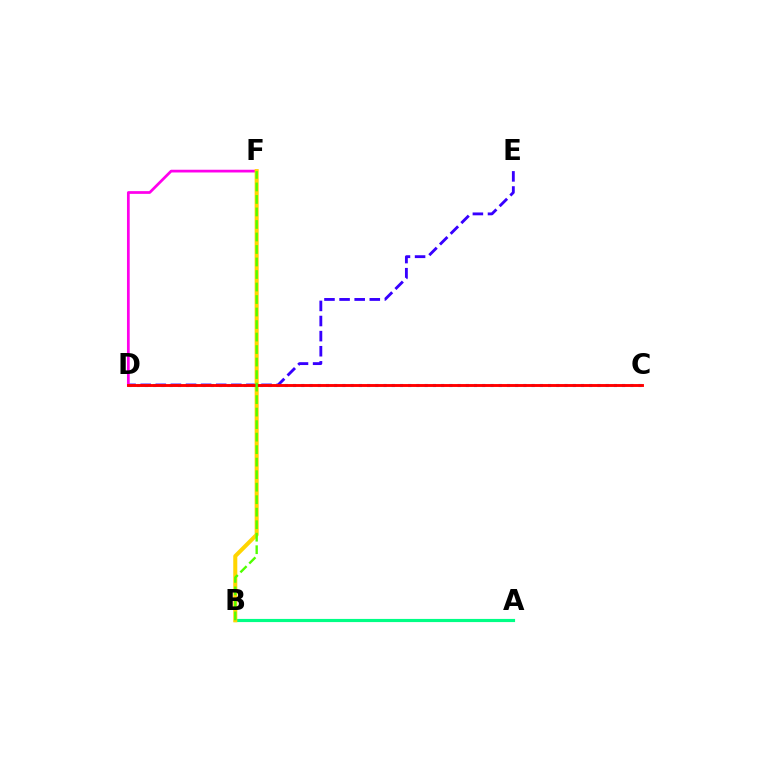{('D', 'E'): [{'color': '#3700ff', 'line_style': 'dashed', 'thickness': 2.05}], ('C', 'D'): [{'color': '#009eff', 'line_style': 'dotted', 'thickness': 2.24}, {'color': '#ff0000', 'line_style': 'solid', 'thickness': 2.08}], ('A', 'B'): [{'color': '#00ff86', 'line_style': 'solid', 'thickness': 2.27}], ('D', 'F'): [{'color': '#ff00ed', 'line_style': 'solid', 'thickness': 1.97}], ('B', 'F'): [{'color': '#ffd500', 'line_style': 'solid', 'thickness': 2.91}, {'color': '#4fff00', 'line_style': 'dashed', 'thickness': 1.7}]}